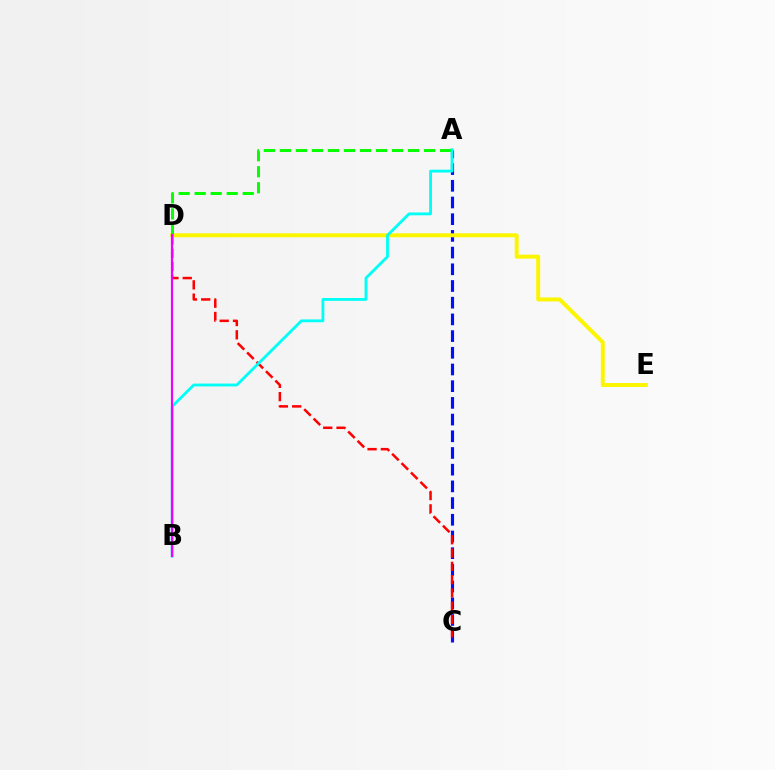{('A', 'C'): [{'color': '#0010ff', 'line_style': 'dashed', 'thickness': 2.27}], ('D', 'E'): [{'color': '#fcf500', 'line_style': 'solid', 'thickness': 2.84}], ('A', 'D'): [{'color': '#08ff00', 'line_style': 'dashed', 'thickness': 2.18}], ('C', 'D'): [{'color': '#ff0000', 'line_style': 'dashed', 'thickness': 1.81}], ('A', 'B'): [{'color': '#00fff6', 'line_style': 'solid', 'thickness': 2.03}], ('B', 'D'): [{'color': '#ee00ff', 'line_style': 'solid', 'thickness': 1.57}]}